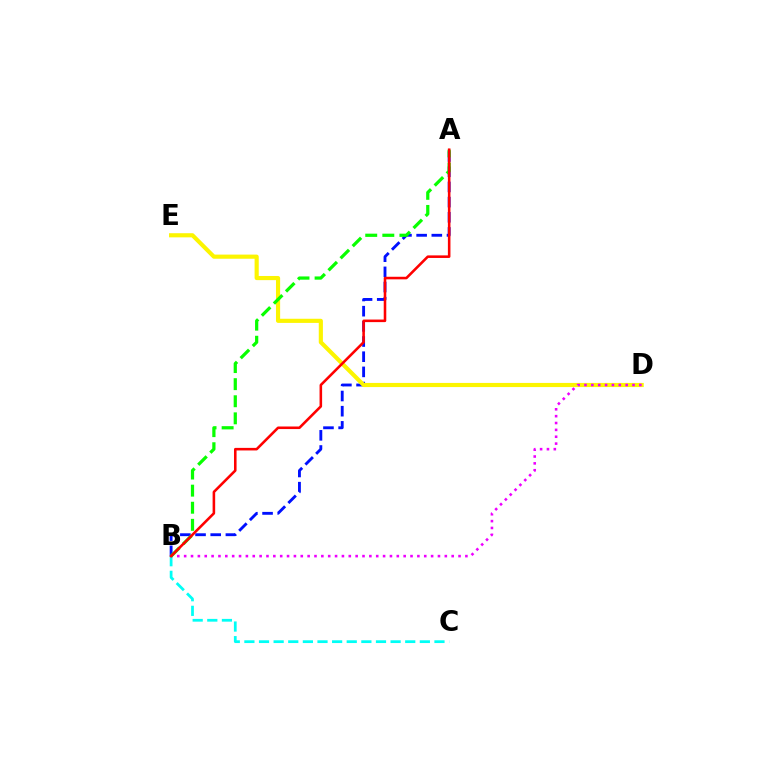{('A', 'B'): [{'color': '#0010ff', 'line_style': 'dashed', 'thickness': 2.06}, {'color': '#08ff00', 'line_style': 'dashed', 'thickness': 2.32}, {'color': '#ff0000', 'line_style': 'solid', 'thickness': 1.85}], ('D', 'E'): [{'color': '#fcf500', 'line_style': 'solid', 'thickness': 2.98}], ('B', 'D'): [{'color': '#ee00ff', 'line_style': 'dotted', 'thickness': 1.86}], ('B', 'C'): [{'color': '#00fff6', 'line_style': 'dashed', 'thickness': 1.99}]}